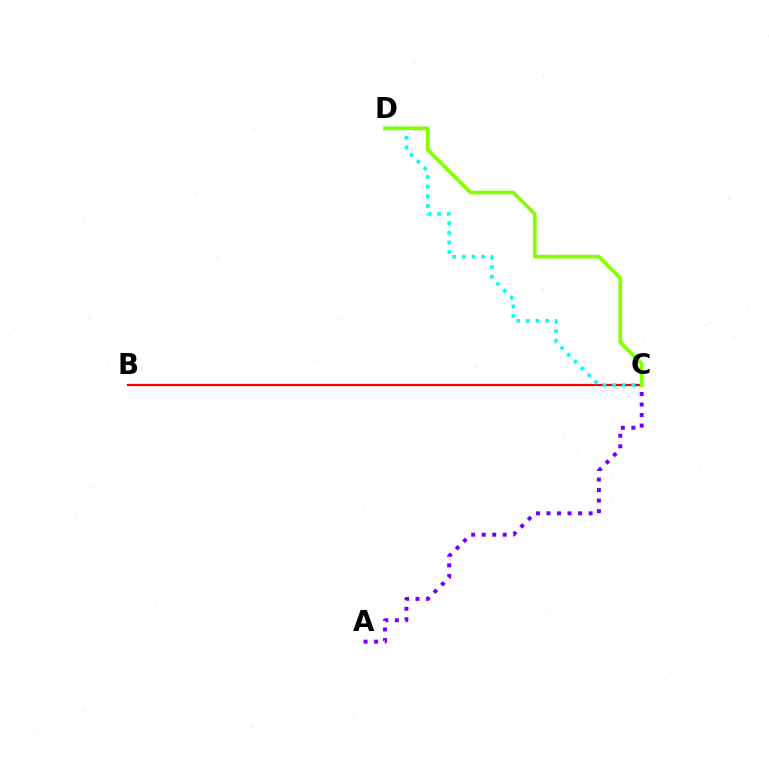{('B', 'C'): [{'color': '#ff0000', 'line_style': 'solid', 'thickness': 1.62}], ('C', 'D'): [{'color': '#00fff6', 'line_style': 'dotted', 'thickness': 2.62}, {'color': '#84ff00', 'line_style': 'solid', 'thickness': 2.66}], ('A', 'C'): [{'color': '#7200ff', 'line_style': 'dotted', 'thickness': 2.86}]}